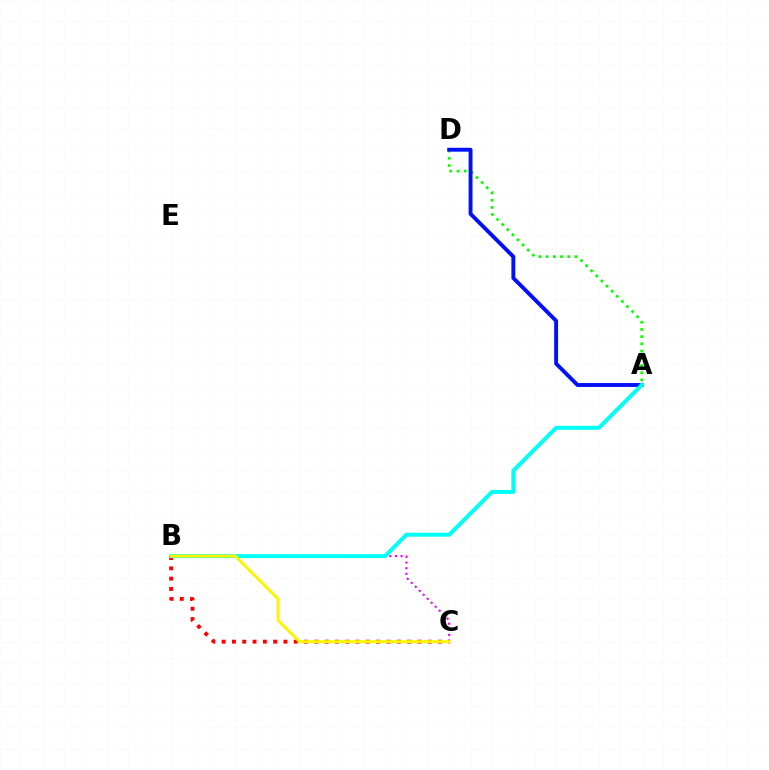{('A', 'D'): [{'color': '#08ff00', 'line_style': 'dotted', 'thickness': 1.96}, {'color': '#0010ff', 'line_style': 'solid', 'thickness': 2.8}], ('B', 'C'): [{'color': '#ff0000', 'line_style': 'dotted', 'thickness': 2.8}, {'color': '#ee00ff', 'line_style': 'dotted', 'thickness': 1.53}, {'color': '#fcf500', 'line_style': 'solid', 'thickness': 2.15}], ('A', 'B'): [{'color': '#00fff6', 'line_style': 'solid', 'thickness': 2.85}]}